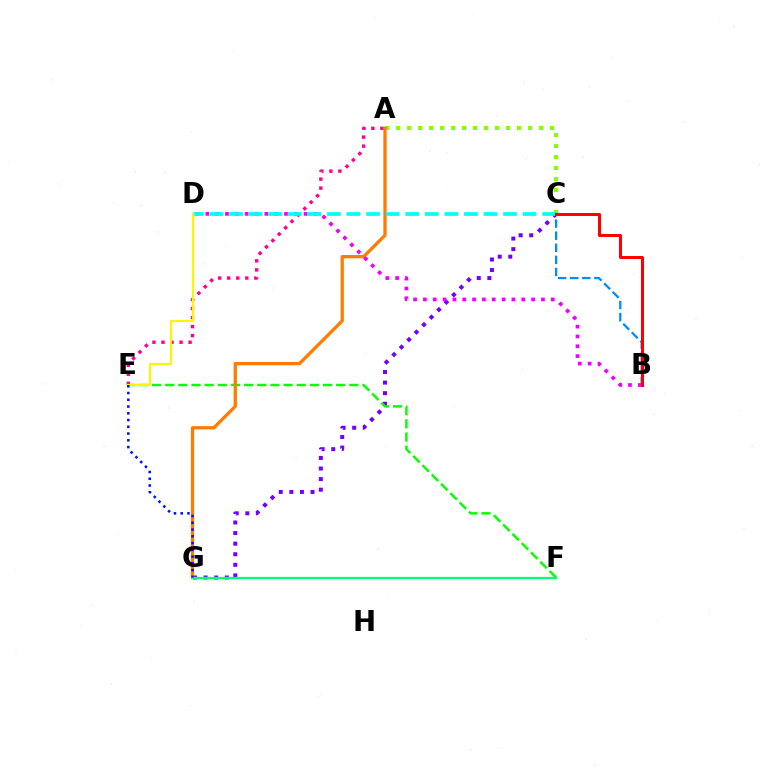{('C', 'G'): [{'color': '#7200ff', 'line_style': 'dotted', 'thickness': 2.88}], ('A', 'C'): [{'color': '#84ff00', 'line_style': 'dotted', 'thickness': 2.99}], ('E', 'F'): [{'color': '#08ff00', 'line_style': 'dashed', 'thickness': 1.79}], ('A', 'E'): [{'color': '#ff0094', 'line_style': 'dotted', 'thickness': 2.45}], ('A', 'G'): [{'color': '#ff7c00', 'line_style': 'solid', 'thickness': 2.36}], ('F', 'G'): [{'color': '#00ff74', 'line_style': 'solid', 'thickness': 1.65}], ('B', 'D'): [{'color': '#ee00ff', 'line_style': 'dotted', 'thickness': 2.67}], ('B', 'C'): [{'color': '#008cff', 'line_style': 'dashed', 'thickness': 1.64}, {'color': '#ff0000', 'line_style': 'solid', 'thickness': 2.17}], ('C', 'D'): [{'color': '#00fff6', 'line_style': 'dashed', 'thickness': 2.66}], ('D', 'E'): [{'color': '#fcf500', 'line_style': 'solid', 'thickness': 1.58}], ('E', 'G'): [{'color': '#0010ff', 'line_style': 'dotted', 'thickness': 1.84}]}